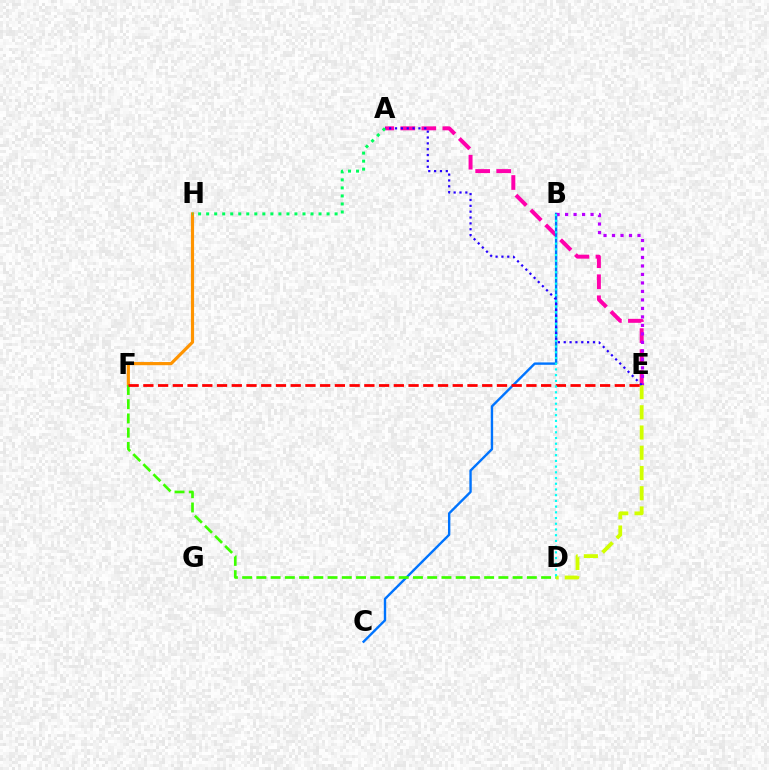{('A', 'E'): [{'color': '#ff00ac', 'line_style': 'dashed', 'thickness': 2.86}, {'color': '#2500ff', 'line_style': 'dotted', 'thickness': 1.59}], ('F', 'H'): [{'color': '#ff9400', 'line_style': 'solid', 'thickness': 2.28}], ('B', 'C'): [{'color': '#0074ff', 'line_style': 'solid', 'thickness': 1.72}], ('B', 'E'): [{'color': '#b900ff', 'line_style': 'dotted', 'thickness': 2.31}], ('D', 'E'): [{'color': '#d1ff00', 'line_style': 'dashed', 'thickness': 2.75}], ('A', 'H'): [{'color': '#00ff5c', 'line_style': 'dotted', 'thickness': 2.18}], ('D', 'F'): [{'color': '#3dff00', 'line_style': 'dashed', 'thickness': 1.93}], ('E', 'F'): [{'color': '#ff0000', 'line_style': 'dashed', 'thickness': 2.0}], ('B', 'D'): [{'color': '#00fff6', 'line_style': 'dotted', 'thickness': 1.55}]}